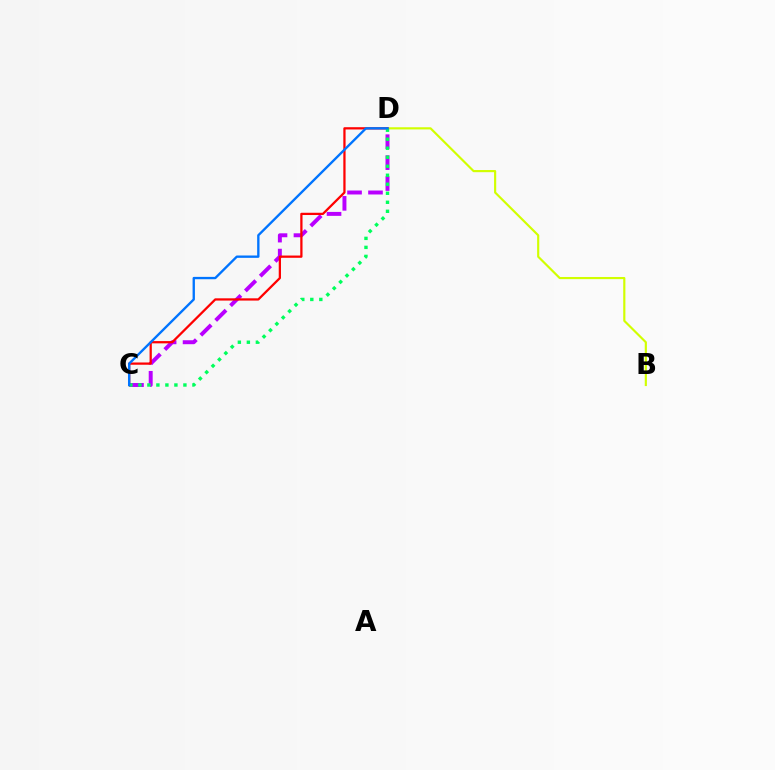{('B', 'D'): [{'color': '#d1ff00', 'line_style': 'solid', 'thickness': 1.55}], ('C', 'D'): [{'color': '#b900ff', 'line_style': 'dashed', 'thickness': 2.85}, {'color': '#ff0000', 'line_style': 'solid', 'thickness': 1.63}, {'color': '#00ff5c', 'line_style': 'dotted', 'thickness': 2.45}, {'color': '#0074ff', 'line_style': 'solid', 'thickness': 1.69}]}